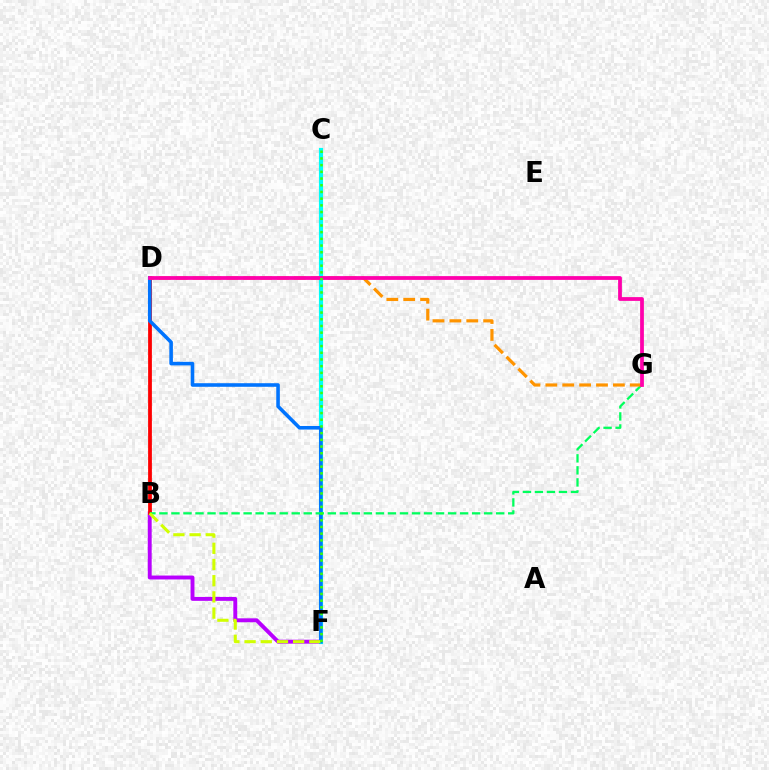{('B', 'F'): [{'color': '#b900ff', 'line_style': 'solid', 'thickness': 2.81}, {'color': '#d1ff00', 'line_style': 'dashed', 'thickness': 2.2}], ('B', 'D'): [{'color': '#ff0000', 'line_style': 'solid', 'thickness': 2.72}], ('C', 'F'): [{'color': '#2500ff', 'line_style': 'dashed', 'thickness': 2.67}, {'color': '#00fff6', 'line_style': 'solid', 'thickness': 2.99}, {'color': '#3dff00', 'line_style': 'dotted', 'thickness': 1.82}], ('D', 'F'): [{'color': '#0074ff', 'line_style': 'solid', 'thickness': 2.58}], ('B', 'G'): [{'color': '#00ff5c', 'line_style': 'dashed', 'thickness': 1.63}], ('D', 'G'): [{'color': '#ff9400', 'line_style': 'dashed', 'thickness': 2.29}, {'color': '#ff00ac', 'line_style': 'solid', 'thickness': 2.71}]}